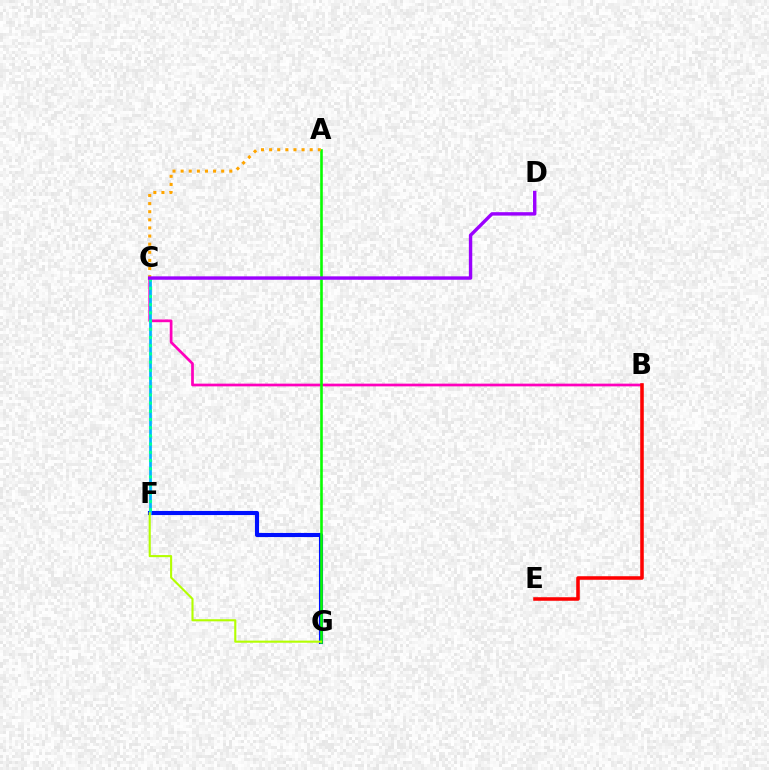{('F', 'G'): [{'color': '#0010ff', 'line_style': 'solid', 'thickness': 2.95}, {'color': '#b3ff00', 'line_style': 'solid', 'thickness': 1.52}], ('B', 'C'): [{'color': '#ff00bd', 'line_style': 'solid', 'thickness': 1.96}], ('B', 'E'): [{'color': '#ff0000', 'line_style': 'solid', 'thickness': 2.56}], ('C', 'F'): [{'color': '#00b5ff', 'line_style': 'solid', 'thickness': 1.98}, {'color': '#00ff9d', 'line_style': 'dotted', 'thickness': 2.23}], ('A', 'G'): [{'color': '#08ff00', 'line_style': 'solid', 'thickness': 1.87}], ('A', 'C'): [{'color': '#ffa500', 'line_style': 'dotted', 'thickness': 2.2}], ('C', 'D'): [{'color': '#9b00ff', 'line_style': 'solid', 'thickness': 2.45}]}